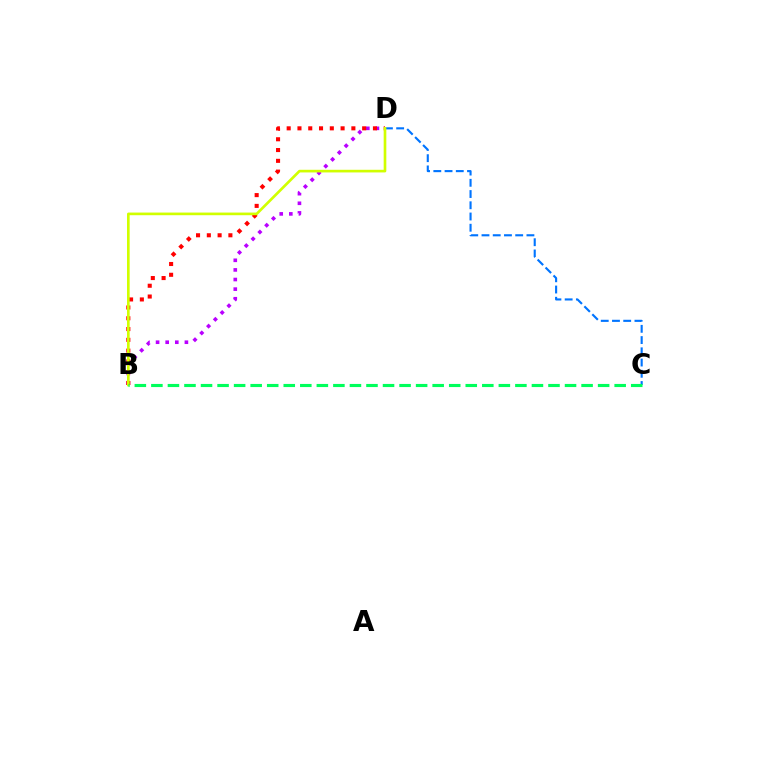{('B', 'D'): [{'color': '#b900ff', 'line_style': 'dotted', 'thickness': 2.61}, {'color': '#ff0000', 'line_style': 'dotted', 'thickness': 2.93}, {'color': '#d1ff00', 'line_style': 'solid', 'thickness': 1.91}], ('C', 'D'): [{'color': '#0074ff', 'line_style': 'dashed', 'thickness': 1.53}], ('B', 'C'): [{'color': '#00ff5c', 'line_style': 'dashed', 'thickness': 2.25}]}